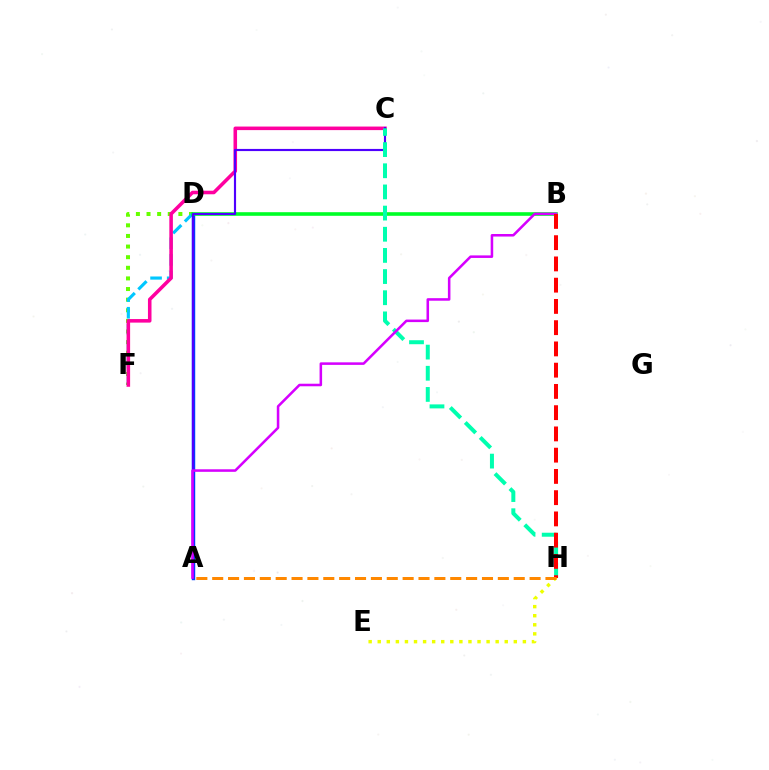{('D', 'F'): [{'color': '#66ff00', 'line_style': 'dotted', 'thickness': 2.88}, {'color': '#00c7ff', 'line_style': 'dashed', 'thickness': 2.26}], ('C', 'F'): [{'color': '#ff00a0', 'line_style': 'solid', 'thickness': 2.56}], ('A', 'D'): [{'color': '#003fff', 'line_style': 'solid', 'thickness': 2.47}], ('B', 'D'): [{'color': '#00ff27', 'line_style': 'solid', 'thickness': 2.6}], ('A', 'C'): [{'color': '#4f00ff', 'line_style': 'solid', 'thickness': 1.55}], ('E', 'H'): [{'color': '#eeff00', 'line_style': 'dotted', 'thickness': 2.46}], ('C', 'H'): [{'color': '#00ffaf', 'line_style': 'dashed', 'thickness': 2.87}], ('A', 'B'): [{'color': '#d600ff', 'line_style': 'solid', 'thickness': 1.83}], ('B', 'H'): [{'color': '#ff0000', 'line_style': 'dashed', 'thickness': 2.89}], ('A', 'H'): [{'color': '#ff8800', 'line_style': 'dashed', 'thickness': 2.16}]}